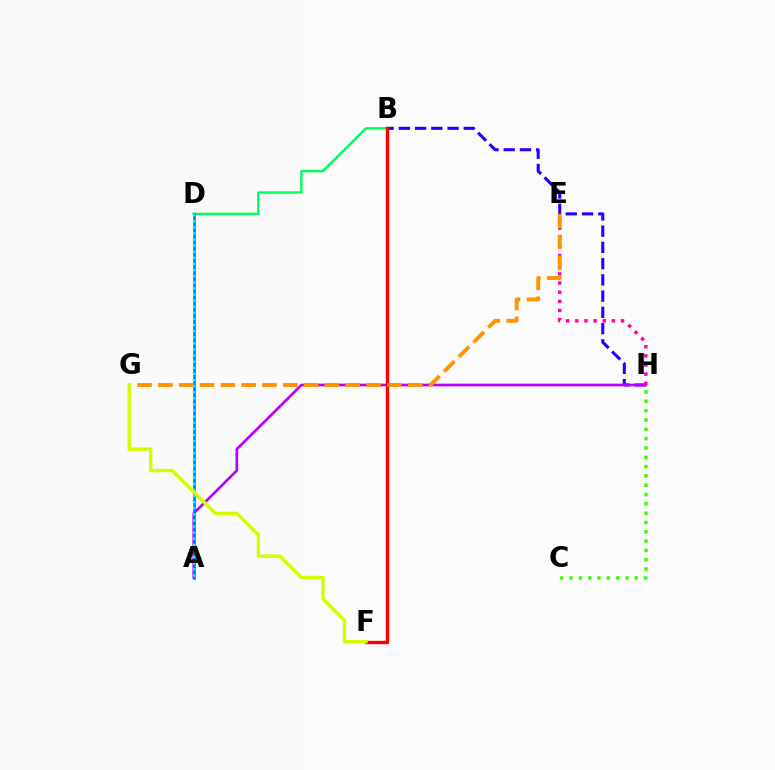{('B', 'H'): [{'color': '#2500ff', 'line_style': 'dashed', 'thickness': 2.21}], ('B', 'D'): [{'color': '#00ff5c', 'line_style': 'solid', 'thickness': 1.74}], ('A', 'H'): [{'color': '#b900ff', 'line_style': 'solid', 'thickness': 1.93}], ('E', 'H'): [{'color': '#ff00ac', 'line_style': 'dotted', 'thickness': 2.49}], ('A', 'D'): [{'color': '#0074ff', 'line_style': 'solid', 'thickness': 1.87}, {'color': '#00fff6', 'line_style': 'dotted', 'thickness': 1.66}], ('B', 'F'): [{'color': '#ff0000', 'line_style': 'solid', 'thickness': 2.41}], ('E', 'G'): [{'color': '#ff9400', 'line_style': 'dashed', 'thickness': 2.83}], ('C', 'H'): [{'color': '#3dff00', 'line_style': 'dotted', 'thickness': 2.53}], ('F', 'G'): [{'color': '#d1ff00', 'line_style': 'solid', 'thickness': 2.44}]}